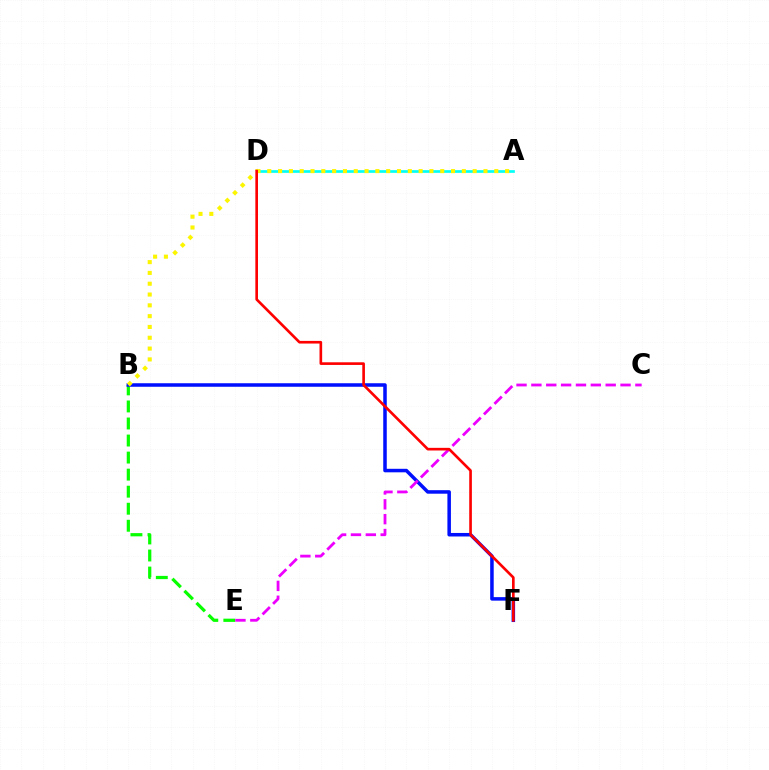{('B', 'E'): [{'color': '#08ff00', 'line_style': 'dashed', 'thickness': 2.32}], ('B', 'F'): [{'color': '#0010ff', 'line_style': 'solid', 'thickness': 2.53}], ('A', 'D'): [{'color': '#00fff6', 'line_style': 'solid', 'thickness': 1.94}], ('C', 'E'): [{'color': '#ee00ff', 'line_style': 'dashed', 'thickness': 2.02}], ('A', 'B'): [{'color': '#fcf500', 'line_style': 'dotted', 'thickness': 2.94}], ('D', 'F'): [{'color': '#ff0000', 'line_style': 'solid', 'thickness': 1.91}]}